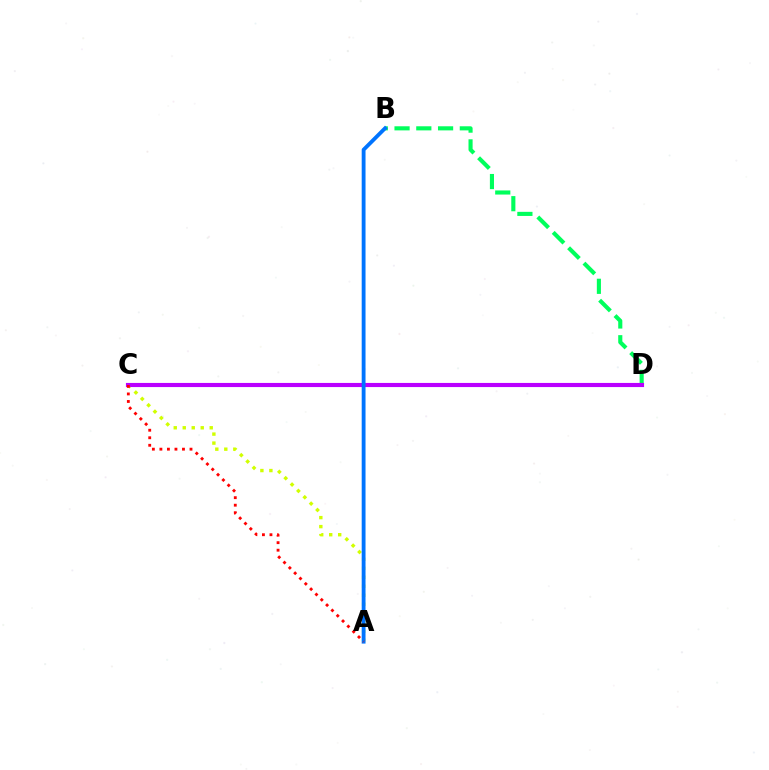{('A', 'C'): [{'color': '#d1ff00', 'line_style': 'dotted', 'thickness': 2.44}, {'color': '#ff0000', 'line_style': 'dotted', 'thickness': 2.04}], ('B', 'D'): [{'color': '#00ff5c', 'line_style': 'dashed', 'thickness': 2.96}], ('C', 'D'): [{'color': '#b900ff', 'line_style': 'solid', 'thickness': 2.97}], ('A', 'B'): [{'color': '#0074ff', 'line_style': 'solid', 'thickness': 2.76}]}